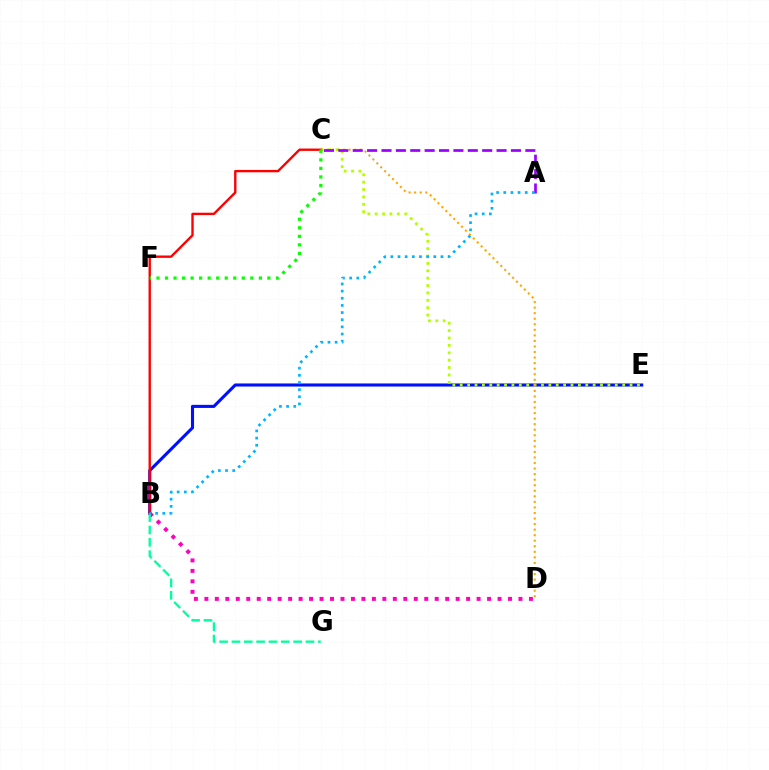{('B', 'E'): [{'color': '#0010ff', 'line_style': 'solid', 'thickness': 2.22}], ('B', 'D'): [{'color': '#ff00bd', 'line_style': 'dotted', 'thickness': 2.84}], ('C', 'E'): [{'color': '#b3ff00', 'line_style': 'dotted', 'thickness': 2.01}], ('B', 'C'): [{'color': '#ff0000', 'line_style': 'solid', 'thickness': 1.71}], ('C', 'D'): [{'color': '#ffa500', 'line_style': 'dotted', 'thickness': 1.51}], ('B', 'G'): [{'color': '#00ff9d', 'line_style': 'dashed', 'thickness': 1.68}], ('A', 'C'): [{'color': '#9b00ff', 'line_style': 'dashed', 'thickness': 1.95}], ('A', 'B'): [{'color': '#00b5ff', 'line_style': 'dotted', 'thickness': 1.94}], ('C', 'F'): [{'color': '#08ff00', 'line_style': 'dotted', 'thickness': 2.32}]}